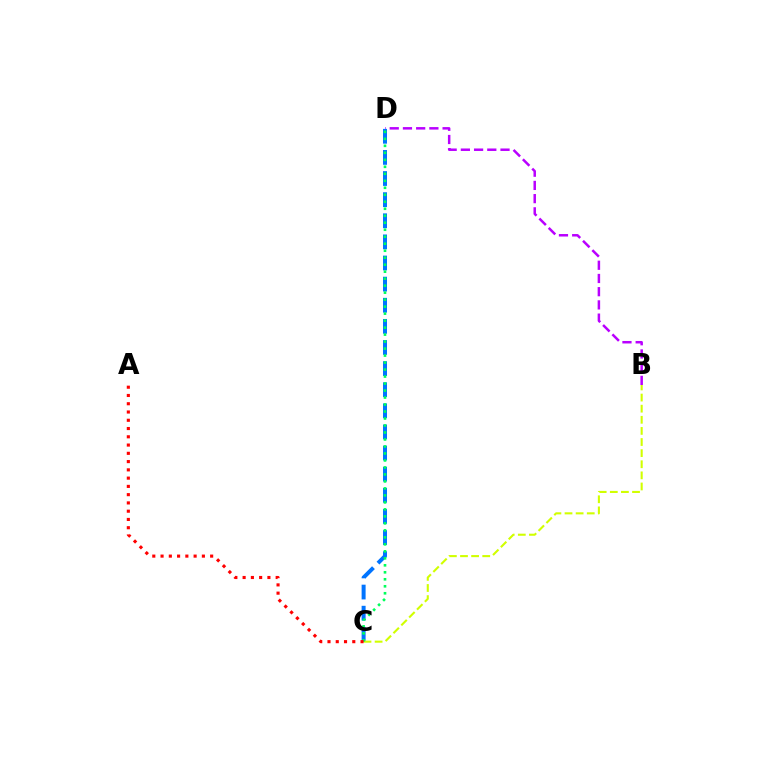{('B', 'D'): [{'color': '#b900ff', 'line_style': 'dashed', 'thickness': 1.8}], ('C', 'D'): [{'color': '#0074ff', 'line_style': 'dashed', 'thickness': 2.87}, {'color': '#00ff5c', 'line_style': 'dotted', 'thickness': 1.9}], ('B', 'C'): [{'color': '#d1ff00', 'line_style': 'dashed', 'thickness': 1.51}], ('A', 'C'): [{'color': '#ff0000', 'line_style': 'dotted', 'thickness': 2.25}]}